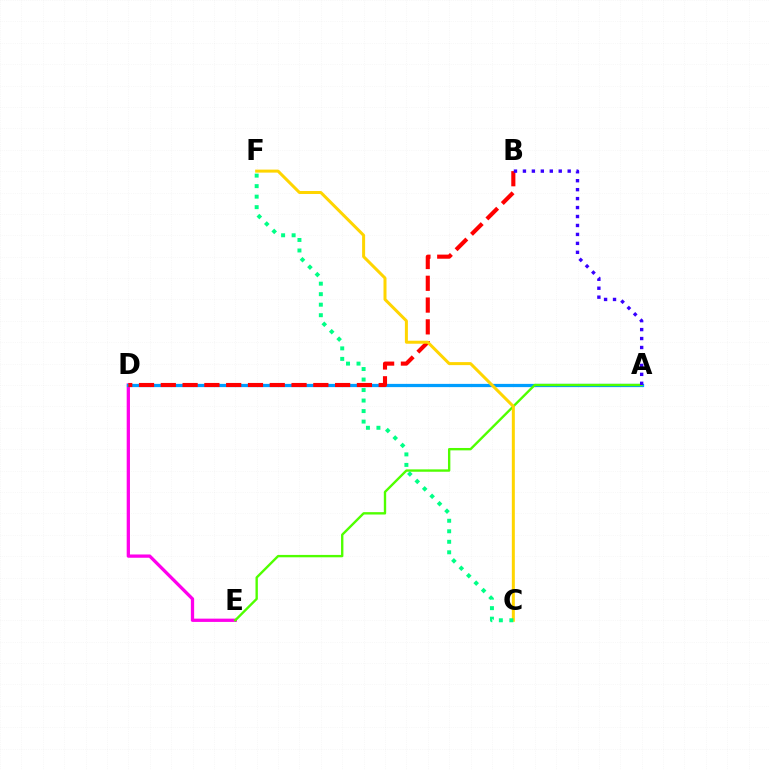{('D', 'E'): [{'color': '#ff00ed', 'line_style': 'solid', 'thickness': 2.36}], ('A', 'D'): [{'color': '#009eff', 'line_style': 'solid', 'thickness': 2.34}], ('B', 'D'): [{'color': '#ff0000', 'line_style': 'dashed', 'thickness': 2.96}], ('A', 'E'): [{'color': '#4fff00', 'line_style': 'solid', 'thickness': 1.71}], ('A', 'B'): [{'color': '#3700ff', 'line_style': 'dotted', 'thickness': 2.43}], ('C', 'F'): [{'color': '#ffd500', 'line_style': 'solid', 'thickness': 2.17}, {'color': '#00ff86', 'line_style': 'dotted', 'thickness': 2.86}]}